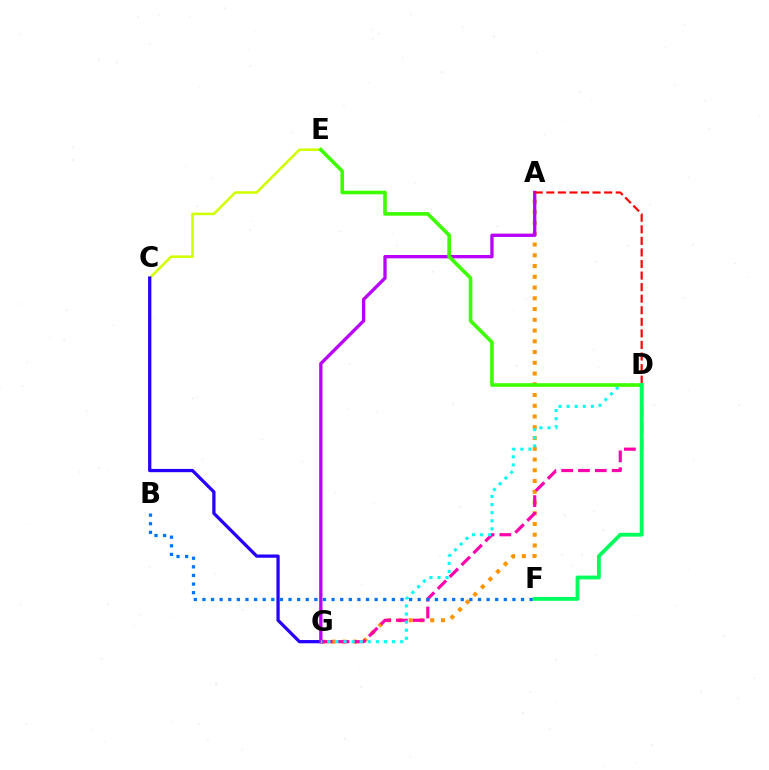{('A', 'G'): [{'color': '#ff9400', 'line_style': 'dotted', 'thickness': 2.92}, {'color': '#b900ff', 'line_style': 'solid', 'thickness': 2.39}], ('D', 'G'): [{'color': '#ff00ac', 'line_style': 'dashed', 'thickness': 2.28}, {'color': '#00fff6', 'line_style': 'dotted', 'thickness': 2.2}], ('C', 'E'): [{'color': '#d1ff00', 'line_style': 'solid', 'thickness': 1.86}], ('C', 'G'): [{'color': '#2500ff', 'line_style': 'solid', 'thickness': 2.34}], ('B', 'F'): [{'color': '#0074ff', 'line_style': 'dotted', 'thickness': 2.34}], ('A', 'D'): [{'color': '#ff0000', 'line_style': 'dashed', 'thickness': 1.57}], ('D', 'E'): [{'color': '#3dff00', 'line_style': 'solid', 'thickness': 2.61}], ('D', 'F'): [{'color': '#00ff5c', 'line_style': 'solid', 'thickness': 2.75}]}